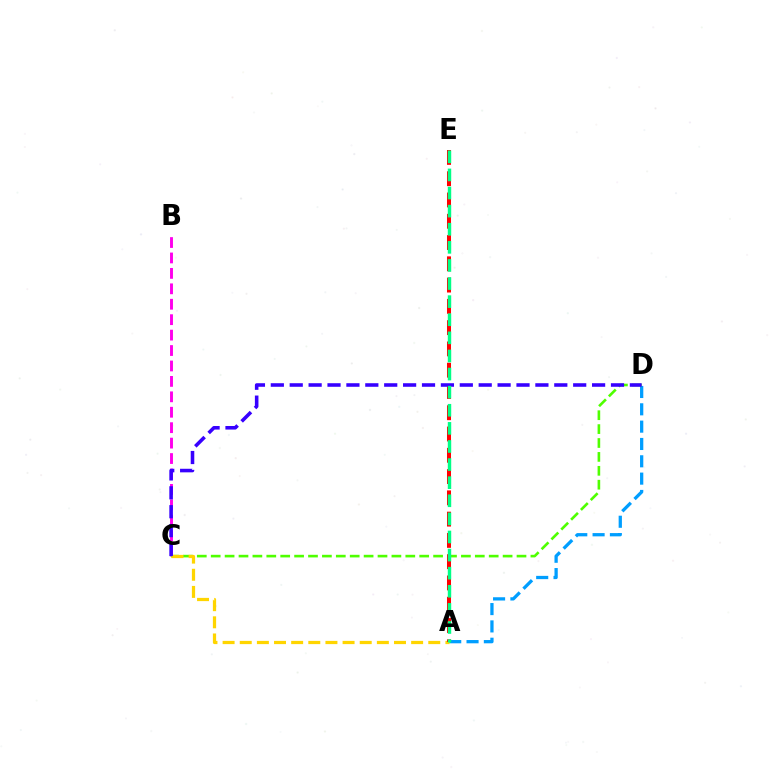{('A', 'D'): [{'color': '#009eff', 'line_style': 'dashed', 'thickness': 2.35}], ('B', 'C'): [{'color': '#ff00ed', 'line_style': 'dashed', 'thickness': 2.1}], ('C', 'D'): [{'color': '#4fff00', 'line_style': 'dashed', 'thickness': 1.89}, {'color': '#3700ff', 'line_style': 'dashed', 'thickness': 2.57}], ('A', 'C'): [{'color': '#ffd500', 'line_style': 'dashed', 'thickness': 2.33}], ('A', 'E'): [{'color': '#ff0000', 'line_style': 'dashed', 'thickness': 2.89}, {'color': '#00ff86', 'line_style': 'dashed', 'thickness': 2.46}]}